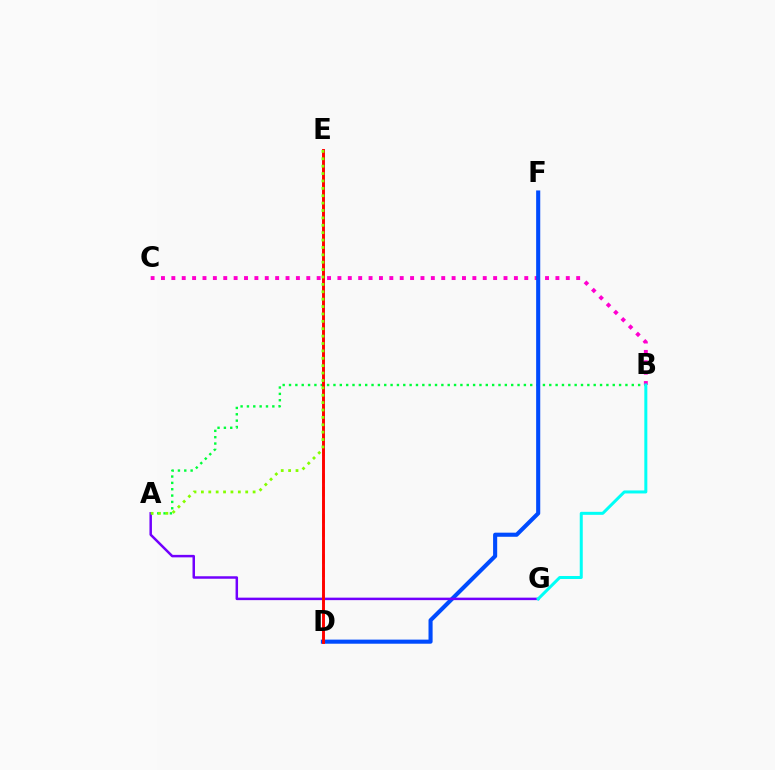{('A', 'B'): [{'color': '#00ff39', 'line_style': 'dotted', 'thickness': 1.72}], ('D', 'E'): [{'color': '#ffbd00', 'line_style': 'dashed', 'thickness': 1.83}, {'color': '#ff0000', 'line_style': 'solid', 'thickness': 2.09}], ('B', 'C'): [{'color': '#ff00cf', 'line_style': 'dotted', 'thickness': 2.82}], ('D', 'F'): [{'color': '#004bff', 'line_style': 'solid', 'thickness': 2.95}], ('A', 'G'): [{'color': '#7200ff', 'line_style': 'solid', 'thickness': 1.79}], ('A', 'E'): [{'color': '#84ff00', 'line_style': 'dotted', 'thickness': 2.01}], ('B', 'G'): [{'color': '#00fff6', 'line_style': 'solid', 'thickness': 2.17}]}